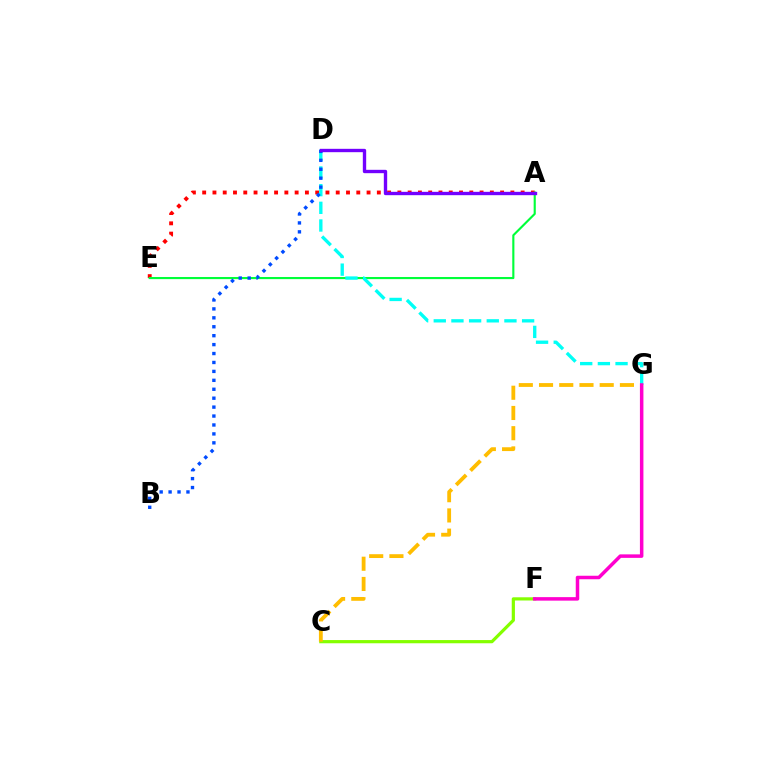{('A', 'E'): [{'color': '#ff0000', 'line_style': 'dotted', 'thickness': 2.79}, {'color': '#00ff39', 'line_style': 'solid', 'thickness': 1.53}], ('C', 'F'): [{'color': '#84ff00', 'line_style': 'solid', 'thickness': 2.3}], ('C', 'G'): [{'color': '#ffbd00', 'line_style': 'dashed', 'thickness': 2.75}], ('D', 'G'): [{'color': '#00fff6', 'line_style': 'dashed', 'thickness': 2.4}], ('F', 'G'): [{'color': '#ff00cf', 'line_style': 'solid', 'thickness': 2.52}], ('B', 'D'): [{'color': '#004bff', 'line_style': 'dotted', 'thickness': 2.43}], ('A', 'D'): [{'color': '#7200ff', 'line_style': 'solid', 'thickness': 2.42}]}